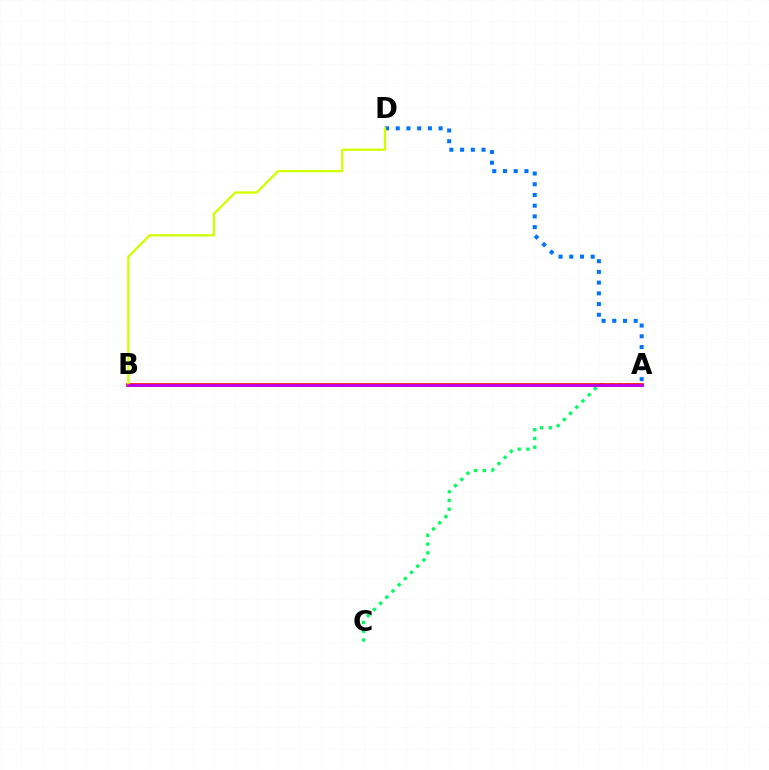{('A', 'C'): [{'color': '#00ff5c', 'line_style': 'dotted', 'thickness': 2.38}], ('A', 'D'): [{'color': '#0074ff', 'line_style': 'dotted', 'thickness': 2.91}], ('A', 'B'): [{'color': '#ff0000', 'line_style': 'solid', 'thickness': 2.62}, {'color': '#b900ff', 'line_style': 'solid', 'thickness': 1.91}], ('B', 'D'): [{'color': '#d1ff00', 'line_style': 'solid', 'thickness': 1.66}]}